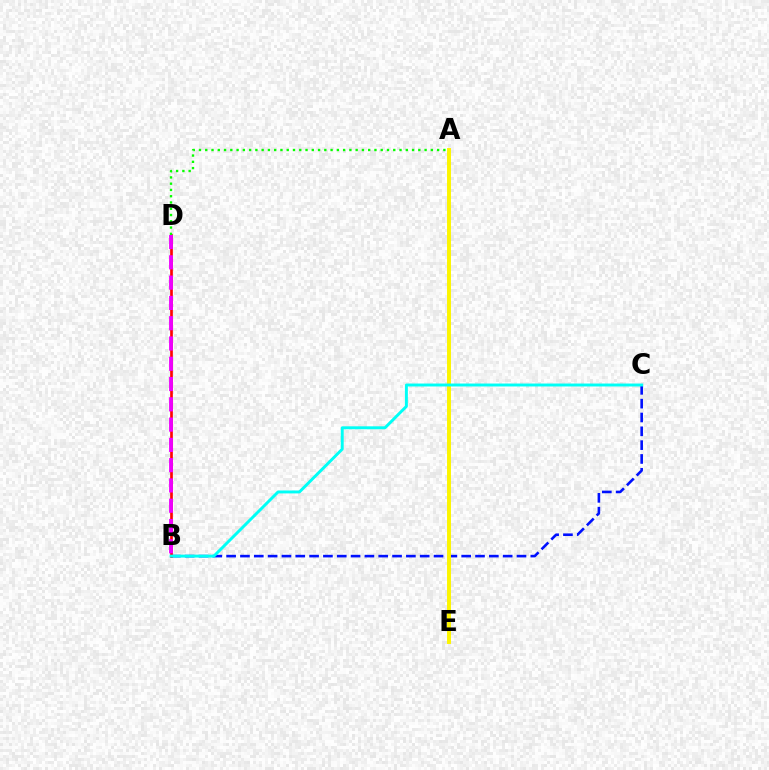{('B', 'C'): [{'color': '#0010ff', 'line_style': 'dashed', 'thickness': 1.88}, {'color': '#00fff6', 'line_style': 'solid', 'thickness': 2.11}], ('B', 'D'): [{'color': '#ff0000', 'line_style': 'solid', 'thickness': 1.92}, {'color': '#ee00ff', 'line_style': 'dashed', 'thickness': 2.76}], ('A', 'D'): [{'color': '#08ff00', 'line_style': 'dotted', 'thickness': 1.7}], ('A', 'E'): [{'color': '#fcf500', 'line_style': 'solid', 'thickness': 2.84}]}